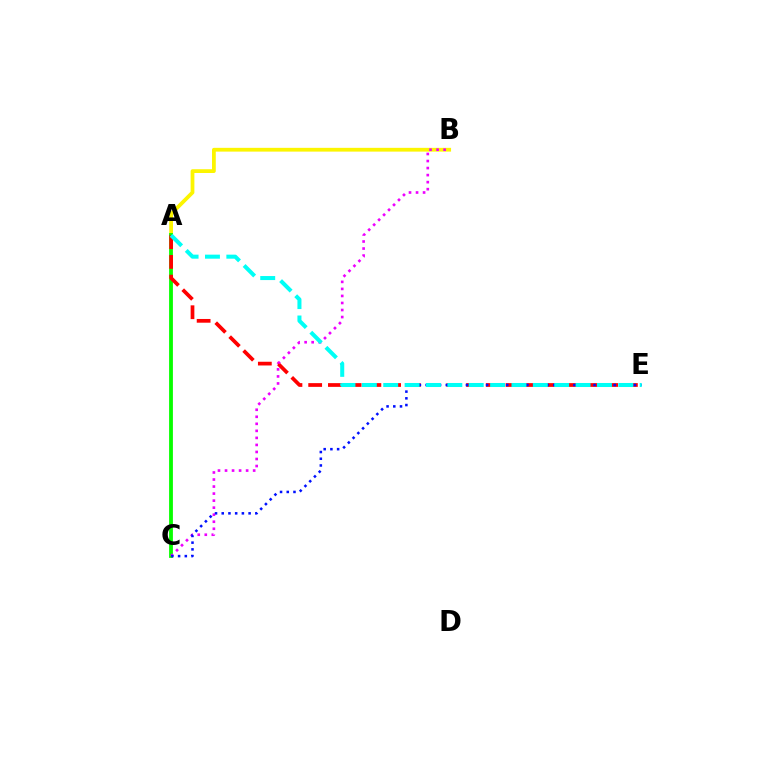{('A', 'B'): [{'color': '#fcf500', 'line_style': 'solid', 'thickness': 2.72}], ('A', 'C'): [{'color': '#08ff00', 'line_style': 'solid', 'thickness': 2.75}], ('A', 'E'): [{'color': '#ff0000', 'line_style': 'dashed', 'thickness': 2.68}, {'color': '#00fff6', 'line_style': 'dashed', 'thickness': 2.9}], ('B', 'C'): [{'color': '#ee00ff', 'line_style': 'dotted', 'thickness': 1.91}], ('C', 'E'): [{'color': '#0010ff', 'line_style': 'dotted', 'thickness': 1.83}]}